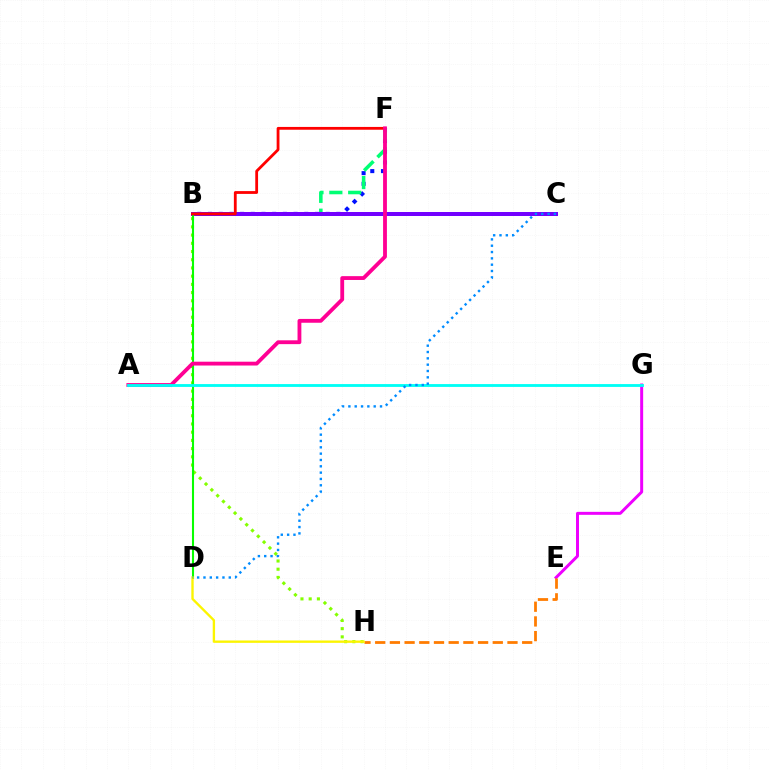{('B', 'F'): [{'color': '#0010ff', 'line_style': 'dotted', 'thickness': 2.91}, {'color': '#00ff74', 'line_style': 'dashed', 'thickness': 2.56}, {'color': '#ff0000', 'line_style': 'solid', 'thickness': 2.02}], ('B', 'H'): [{'color': '#84ff00', 'line_style': 'dotted', 'thickness': 2.23}], ('E', 'G'): [{'color': '#ee00ff', 'line_style': 'solid', 'thickness': 2.15}], ('B', 'C'): [{'color': '#7200ff', 'line_style': 'solid', 'thickness': 2.88}], ('B', 'D'): [{'color': '#08ff00', 'line_style': 'solid', 'thickness': 1.5}], ('E', 'H'): [{'color': '#ff7c00', 'line_style': 'dashed', 'thickness': 2.0}], ('D', 'H'): [{'color': '#fcf500', 'line_style': 'solid', 'thickness': 1.7}], ('A', 'F'): [{'color': '#ff0094', 'line_style': 'solid', 'thickness': 2.75}], ('A', 'G'): [{'color': '#00fff6', 'line_style': 'solid', 'thickness': 2.04}], ('C', 'D'): [{'color': '#008cff', 'line_style': 'dotted', 'thickness': 1.72}]}